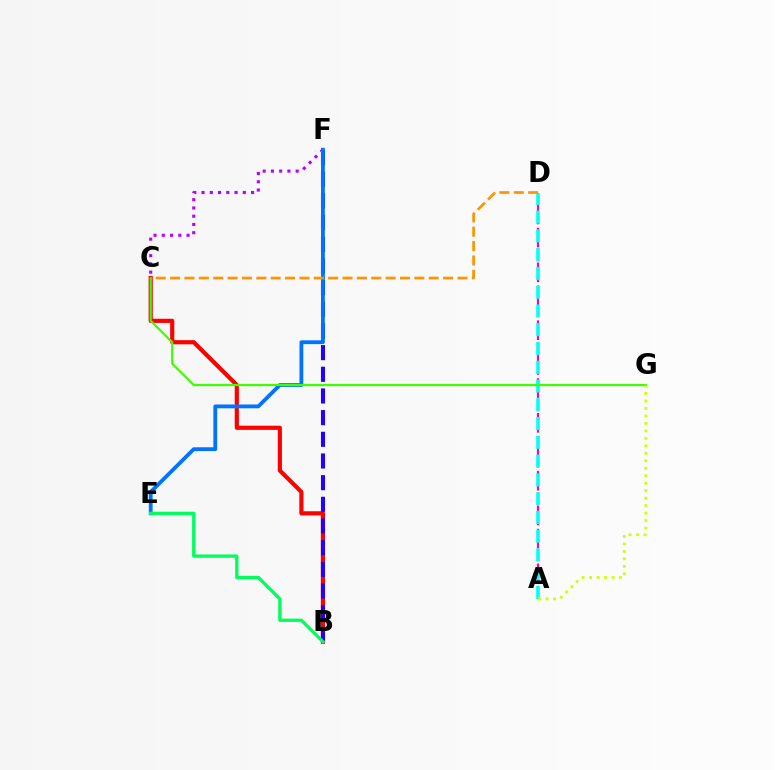{('C', 'F'): [{'color': '#b900ff', 'line_style': 'dotted', 'thickness': 2.24}], ('A', 'D'): [{'color': '#ff00ac', 'line_style': 'dashed', 'thickness': 1.57}, {'color': '#00fff6', 'line_style': 'dashed', 'thickness': 2.55}], ('B', 'C'): [{'color': '#ff0000', 'line_style': 'solid', 'thickness': 2.99}], ('B', 'F'): [{'color': '#2500ff', 'line_style': 'dashed', 'thickness': 2.94}], ('E', 'F'): [{'color': '#0074ff', 'line_style': 'solid', 'thickness': 2.75}], ('C', 'G'): [{'color': '#3dff00', 'line_style': 'solid', 'thickness': 1.58}], ('B', 'E'): [{'color': '#00ff5c', 'line_style': 'solid', 'thickness': 2.37}], ('A', 'G'): [{'color': '#d1ff00', 'line_style': 'dotted', 'thickness': 2.03}], ('C', 'D'): [{'color': '#ff9400', 'line_style': 'dashed', 'thickness': 1.95}]}